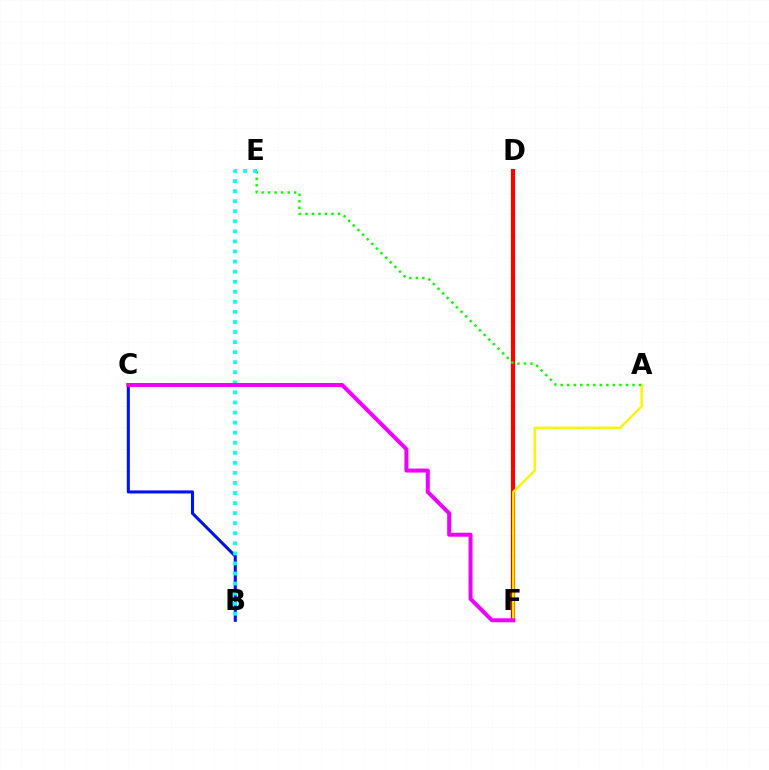{('D', 'F'): [{'color': '#ff0000', 'line_style': 'solid', 'thickness': 2.98}], ('A', 'F'): [{'color': '#fcf500', 'line_style': 'solid', 'thickness': 1.74}], ('B', 'C'): [{'color': '#0010ff', 'line_style': 'solid', 'thickness': 2.21}], ('A', 'E'): [{'color': '#08ff00', 'line_style': 'dotted', 'thickness': 1.77}], ('B', 'E'): [{'color': '#00fff6', 'line_style': 'dotted', 'thickness': 2.73}], ('C', 'F'): [{'color': '#ee00ff', 'line_style': 'solid', 'thickness': 2.87}]}